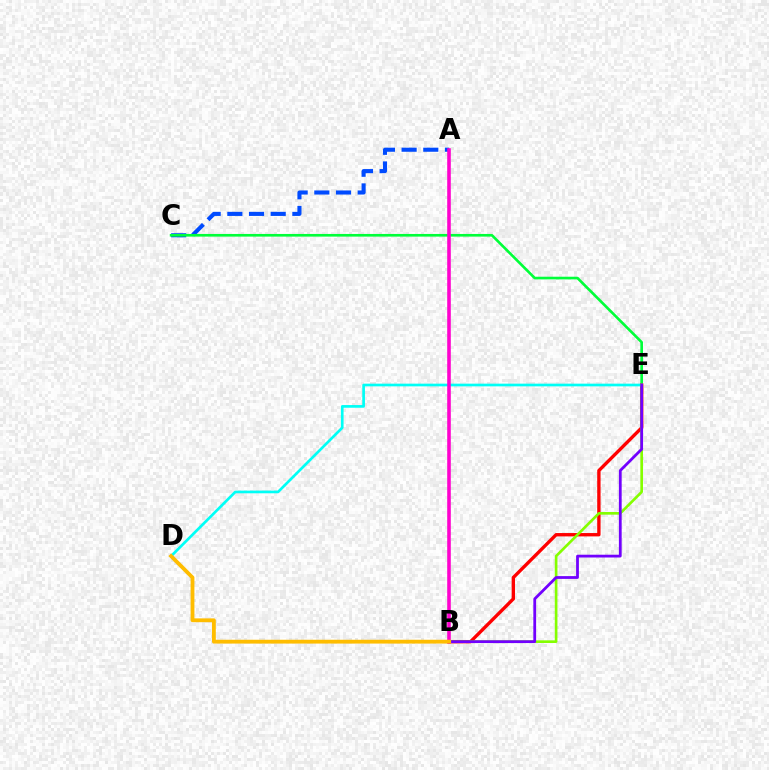{('A', 'C'): [{'color': '#004bff', 'line_style': 'dashed', 'thickness': 2.94}], ('C', 'E'): [{'color': '#00ff39', 'line_style': 'solid', 'thickness': 1.91}], ('B', 'E'): [{'color': '#ff0000', 'line_style': 'solid', 'thickness': 2.41}, {'color': '#84ff00', 'line_style': 'solid', 'thickness': 1.9}, {'color': '#7200ff', 'line_style': 'solid', 'thickness': 2.0}], ('D', 'E'): [{'color': '#00fff6', 'line_style': 'solid', 'thickness': 1.94}], ('A', 'B'): [{'color': '#ff00cf', 'line_style': 'solid', 'thickness': 2.58}], ('B', 'D'): [{'color': '#ffbd00', 'line_style': 'solid', 'thickness': 2.75}]}